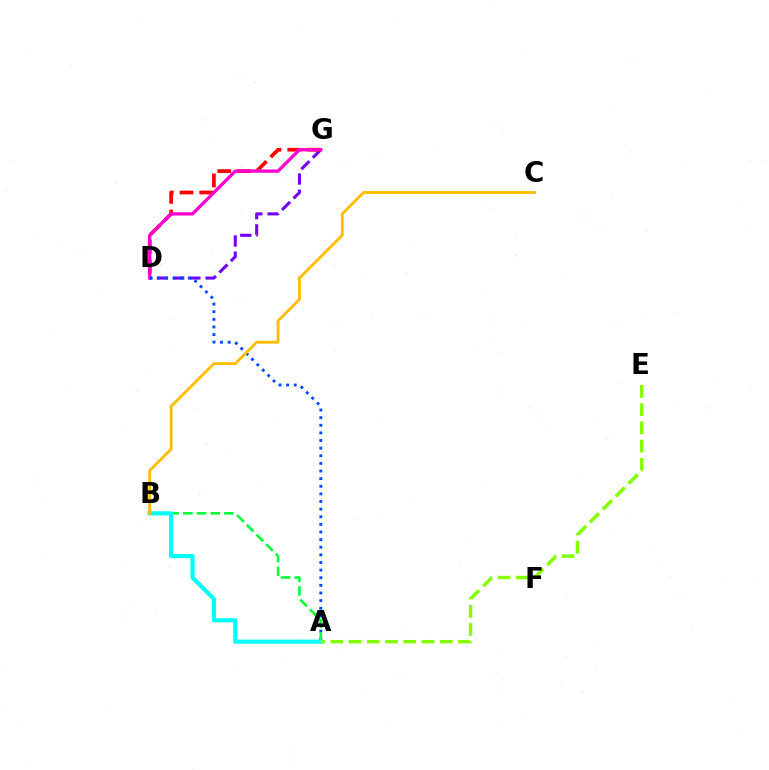{('D', 'G'): [{'color': '#7200ff', 'line_style': 'dashed', 'thickness': 2.21}, {'color': '#ff0000', 'line_style': 'dashed', 'thickness': 2.68}, {'color': '#ff00cf', 'line_style': 'solid', 'thickness': 2.38}], ('A', 'D'): [{'color': '#004bff', 'line_style': 'dotted', 'thickness': 2.07}], ('A', 'B'): [{'color': '#00ff39', 'line_style': 'dashed', 'thickness': 1.86}, {'color': '#00fff6', 'line_style': 'solid', 'thickness': 2.97}], ('A', 'E'): [{'color': '#84ff00', 'line_style': 'dashed', 'thickness': 2.48}], ('B', 'C'): [{'color': '#ffbd00', 'line_style': 'solid', 'thickness': 2.05}]}